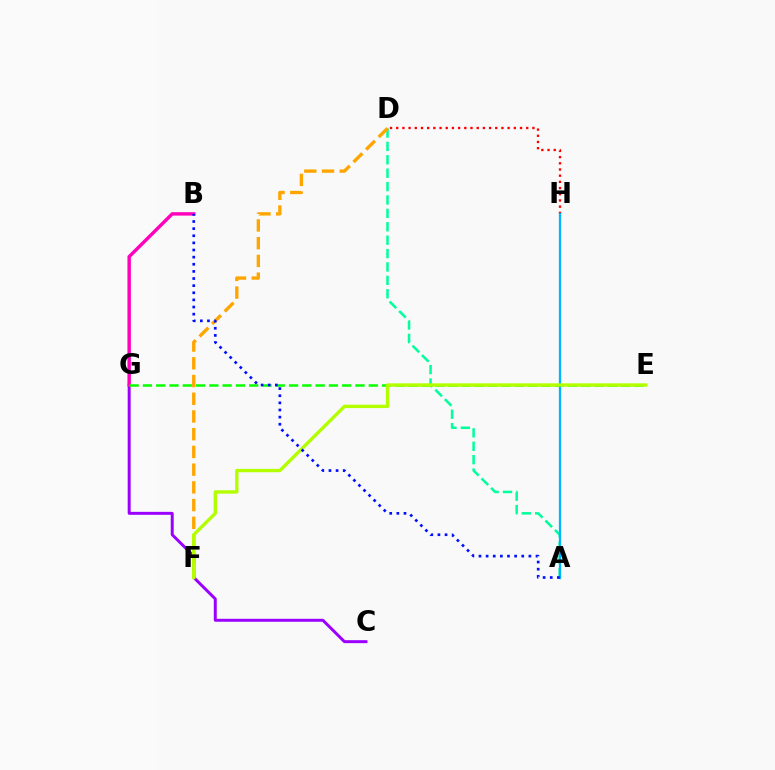{('C', 'G'): [{'color': '#9b00ff', 'line_style': 'solid', 'thickness': 2.13}], ('D', 'H'): [{'color': '#ff0000', 'line_style': 'dotted', 'thickness': 1.68}], ('A', 'D'): [{'color': '#00ff9d', 'line_style': 'dashed', 'thickness': 1.82}], ('B', 'G'): [{'color': '#ff00bd', 'line_style': 'solid', 'thickness': 2.47}], ('E', 'G'): [{'color': '#08ff00', 'line_style': 'dashed', 'thickness': 1.8}], ('A', 'H'): [{'color': '#00b5ff', 'line_style': 'solid', 'thickness': 1.63}], ('D', 'F'): [{'color': '#ffa500', 'line_style': 'dashed', 'thickness': 2.41}], ('E', 'F'): [{'color': '#b3ff00', 'line_style': 'solid', 'thickness': 2.42}], ('A', 'B'): [{'color': '#0010ff', 'line_style': 'dotted', 'thickness': 1.94}]}